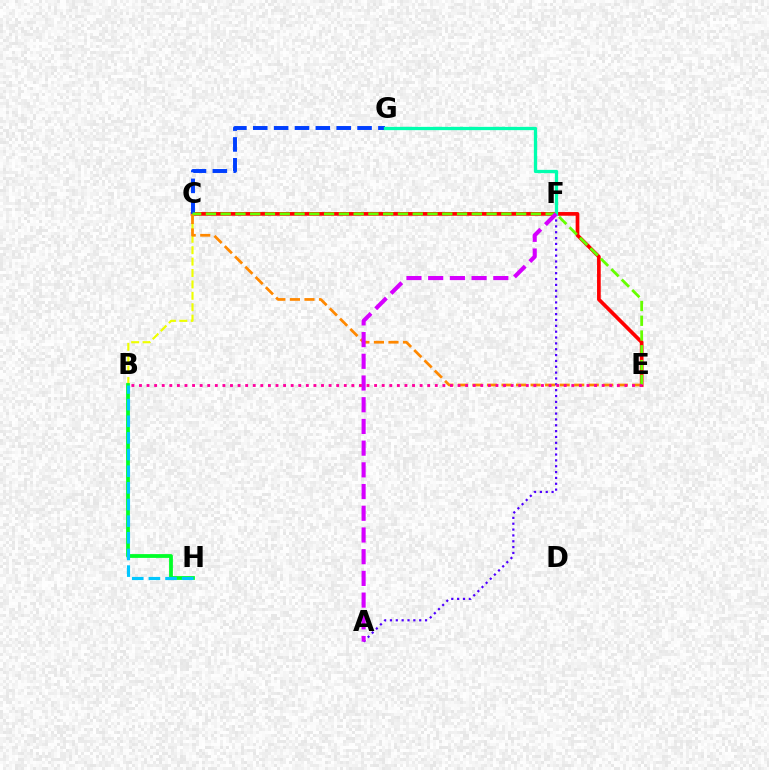{('C', 'E'): [{'color': '#ff0000', 'line_style': 'solid', 'thickness': 2.66}, {'color': '#ff8800', 'line_style': 'dashed', 'thickness': 1.97}, {'color': '#66ff00', 'line_style': 'dashed', 'thickness': 2.01}], ('B', 'C'): [{'color': '#eeff00', 'line_style': 'dashed', 'thickness': 1.55}], ('A', 'F'): [{'color': '#4f00ff', 'line_style': 'dotted', 'thickness': 1.59}, {'color': '#d600ff', 'line_style': 'dashed', 'thickness': 2.95}], ('B', 'H'): [{'color': '#00ff27', 'line_style': 'solid', 'thickness': 2.72}, {'color': '#00c7ff', 'line_style': 'dashed', 'thickness': 2.26}], ('C', 'G'): [{'color': '#003fff', 'line_style': 'dashed', 'thickness': 2.83}], ('F', 'G'): [{'color': '#00ffaf', 'line_style': 'solid', 'thickness': 2.36}], ('B', 'E'): [{'color': '#ff00a0', 'line_style': 'dotted', 'thickness': 2.06}]}